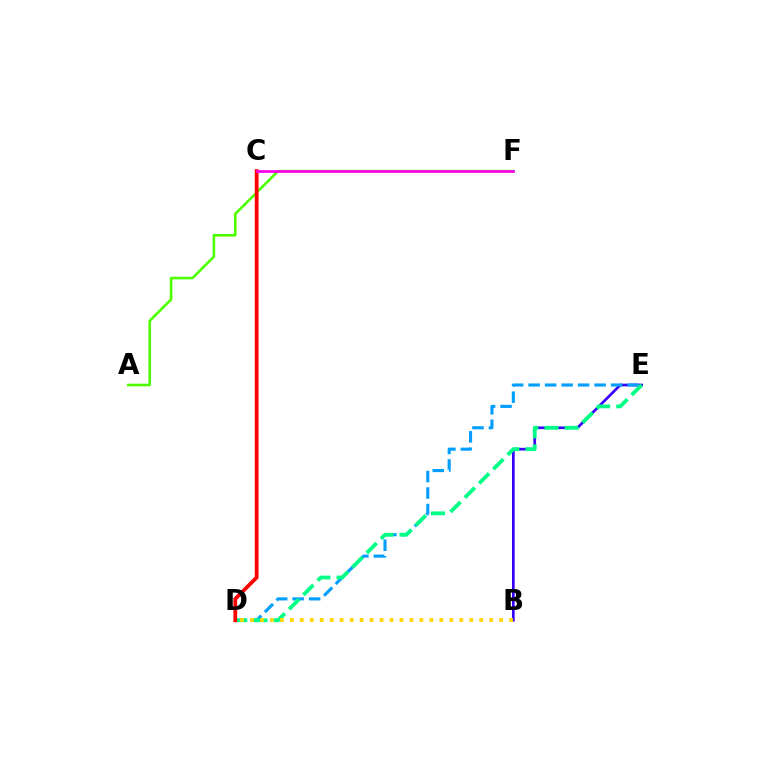{('A', 'F'): [{'color': '#4fff00', 'line_style': 'solid', 'thickness': 1.89}], ('B', 'E'): [{'color': '#3700ff', 'line_style': 'solid', 'thickness': 1.92}], ('D', 'E'): [{'color': '#009eff', 'line_style': 'dashed', 'thickness': 2.24}, {'color': '#00ff86', 'line_style': 'dashed', 'thickness': 2.74}], ('C', 'D'): [{'color': '#ff0000', 'line_style': 'solid', 'thickness': 2.73}], ('C', 'F'): [{'color': '#ff00ed', 'line_style': 'solid', 'thickness': 1.96}], ('B', 'D'): [{'color': '#ffd500', 'line_style': 'dotted', 'thickness': 2.71}]}